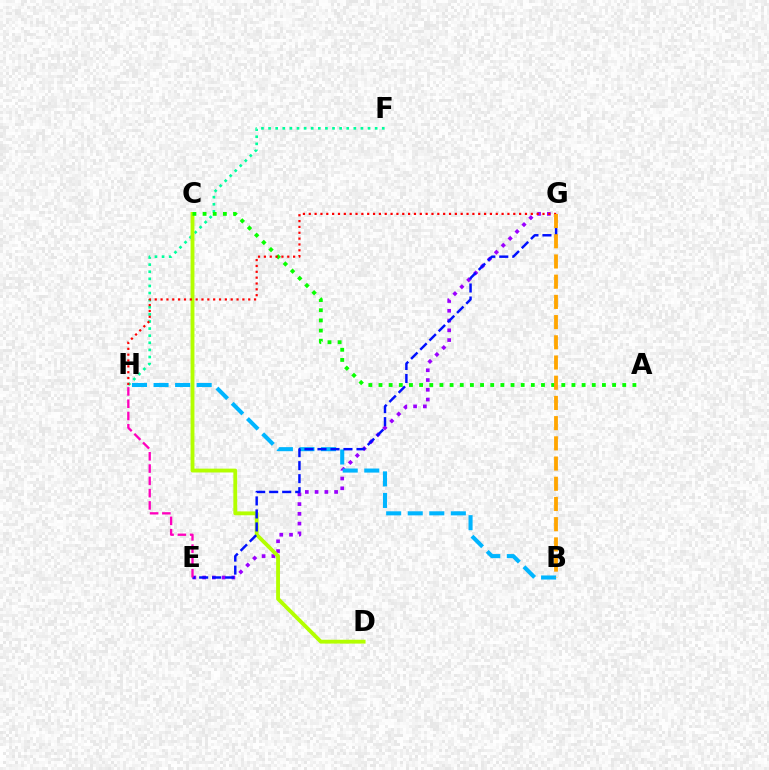{('E', 'G'): [{'color': '#9b00ff', 'line_style': 'dotted', 'thickness': 2.65}, {'color': '#0010ff', 'line_style': 'dashed', 'thickness': 1.77}], ('F', 'H'): [{'color': '#00ff9d', 'line_style': 'dotted', 'thickness': 1.93}], ('C', 'D'): [{'color': '#b3ff00', 'line_style': 'solid', 'thickness': 2.77}], ('B', 'H'): [{'color': '#00b5ff', 'line_style': 'dashed', 'thickness': 2.93}], ('A', 'C'): [{'color': '#08ff00', 'line_style': 'dotted', 'thickness': 2.76}], ('G', 'H'): [{'color': '#ff0000', 'line_style': 'dotted', 'thickness': 1.59}], ('B', 'G'): [{'color': '#ffa500', 'line_style': 'dashed', 'thickness': 2.75}], ('E', 'H'): [{'color': '#ff00bd', 'line_style': 'dashed', 'thickness': 1.67}]}